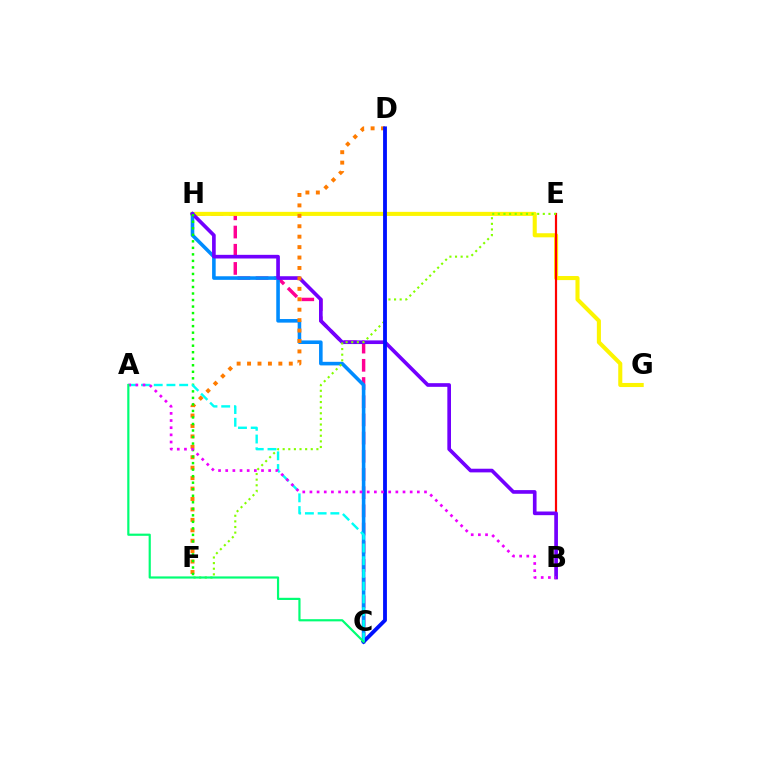{('C', 'H'): [{'color': '#ff0094', 'line_style': 'dashed', 'thickness': 2.47}, {'color': '#008cff', 'line_style': 'solid', 'thickness': 2.58}], ('G', 'H'): [{'color': '#fcf500', 'line_style': 'solid', 'thickness': 2.93}], ('B', 'E'): [{'color': '#ff0000', 'line_style': 'solid', 'thickness': 1.59}], ('B', 'H'): [{'color': '#7200ff', 'line_style': 'solid', 'thickness': 2.64}], ('D', 'F'): [{'color': '#ff7c00', 'line_style': 'dotted', 'thickness': 2.83}], ('F', 'H'): [{'color': '#08ff00', 'line_style': 'dotted', 'thickness': 1.77}], ('E', 'F'): [{'color': '#84ff00', 'line_style': 'dotted', 'thickness': 1.53}], ('C', 'D'): [{'color': '#0010ff', 'line_style': 'solid', 'thickness': 2.76}], ('A', 'C'): [{'color': '#00fff6', 'line_style': 'dashed', 'thickness': 1.73}, {'color': '#00ff74', 'line_style': 'solid', 'thickness': 1.57}], ('A', 'B'): [{'color': '#ee00ff', 'line_style': 'dotted', 'thickness': 1.95}]}